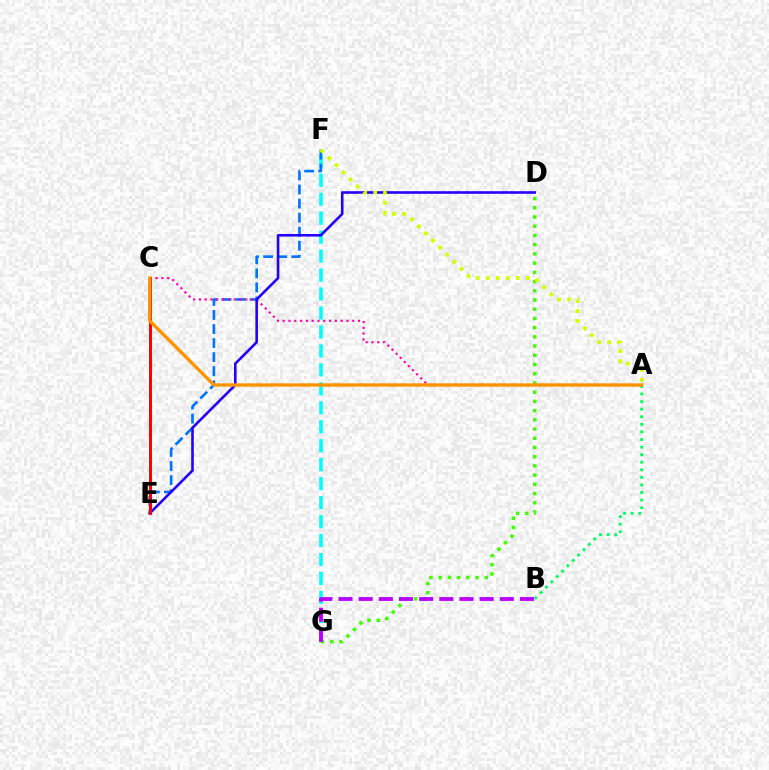{('F', 'G'): [{'color': '#00fff6', 'line_style': 'dashed', 'thickness': 2.58}], ('D', 'G'): [{'color': '#3dff00', 'line_style': 'dotted', 'thickness': 2.5}], ('E', 'F'): [{'color': '#0074ff', 'line_style': 'dashed', 'thickness': 1.91}], ('A', 'C'): [{'color': '#ff00ac', 'line_style': 'dotted', 'thickness': 1.57}, {'color': '#ff9400', 'line_style': 'solid', 'thickness': 2.43}], ('A', 'B'): [{'color': '#00ff5c', 'line_style': 'dotted', 'thickness': 2.06}], ('B', 'G'): [{'color': '#b900ff', 'line_style': 'dashed', 'thickness': 2.74}], ('D', 'E'): [{'color': '#2500ff', 'line_style': 'solid', 'thickness': 1.87}], ('A', 'F'): [{'color': '#d1ff00', 'line_style': 'dotted', 'thickness': 2.72}], ('C', 'E'): [{'color': '#ff0000', 'line_style': 'solid', 'thickness': 2.14}]}